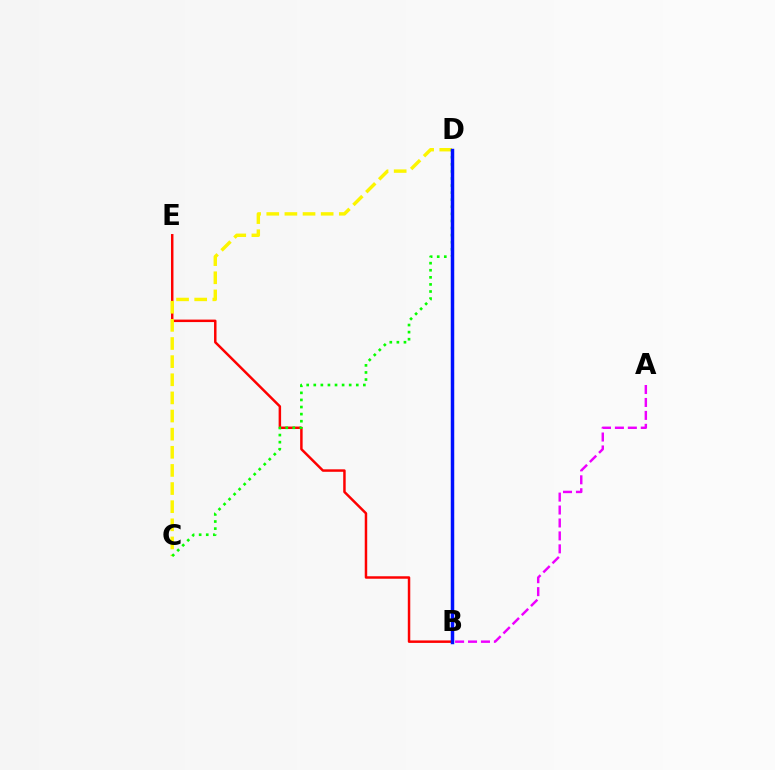{('B', 'D'): [{'color': '#00fff6', 'line_style': 'dashed', 'thickness': 2.19}, {'color': '#0010ff', 'line_style': 'solid', 'thickness': 2.5}], ('B', 'E'): [{'color': '#ff0000', 'line_style': 'solid', 'thickness': 1.78}], ('C', 'D'): [{'color': '#fcf500', 'line_style': 'dashed', 'thickness': 2.46}, {'color': '#08ff00', 'line_style': 'dotted', 'thickness': 1.92}], ('A', 'B'): [{'color': '#ee00ff', 'line_style': 'dashed', 'thickness': 1.76}]}